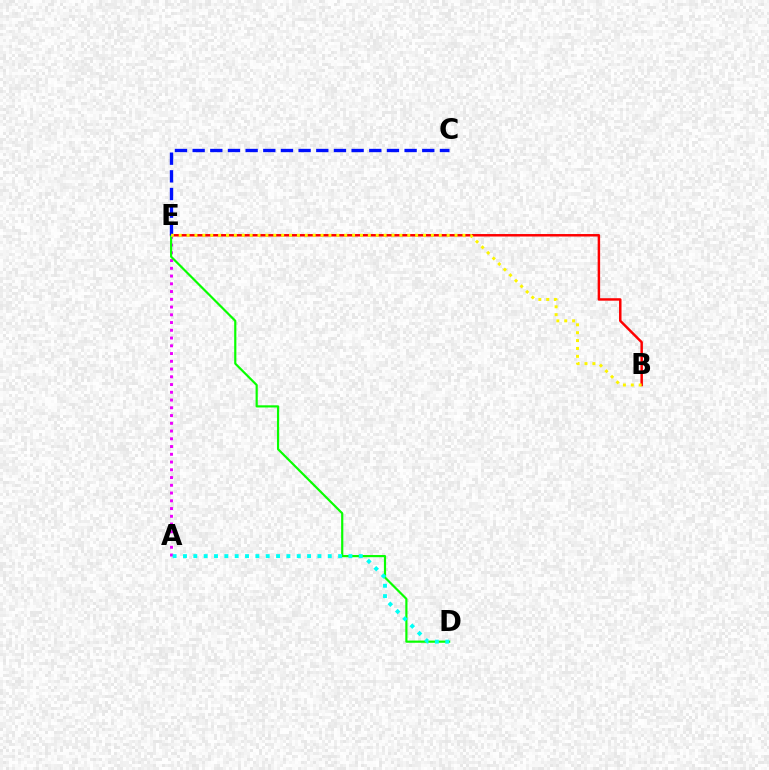{('B', 'E'): [{'color': '#ff0000', 'line_style': 'solid', 'thickness': 1.78}, {'color': '#fcf500', 'line_style': 'dotted', 'thickness': 2.14}], ('A', 'E'): [{'color': '#ee00ff', 'line_style': 'dotted', 'thickness': 2.11}], ('D', 'E'): [{'color': '#08ff00', 'line_style': 'solid', 'thickness': 1.57}], ('A', 'D'): [{'color': '#00fff6', 'line_style': 'dotted', 'thickness': 2.81}], ('C', 'E'): [{'color': '#0010ff', 'line_style': 'dashed', 'thickness': 2.4}]}